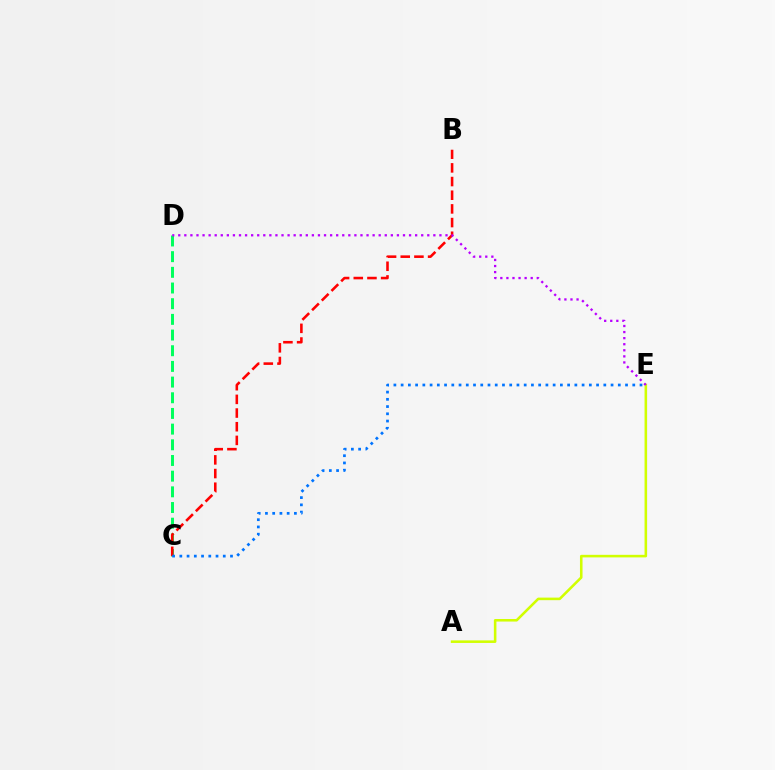{('C', 'D'): [{'color': '#00ff5c', 'line_style': 'dashed', 'thickness': 2.13}], ('B', 'C'): [{'color': '#ff0000', 'line_style': 'dashed', 'thickness': 1.86}], ('A', 'E'): [{'color': '#d1ff00', 'line_style': 'solid', 'thickness': 1.85}], ('D', 'E'): [{'color': '#b900ff', 'line_style': 'dotted', 'thickness': 1.65}], ('C', 'E'): [{'color': '#0074ff', 'line_style': 'dotted', 'thickness': 1.97}]}